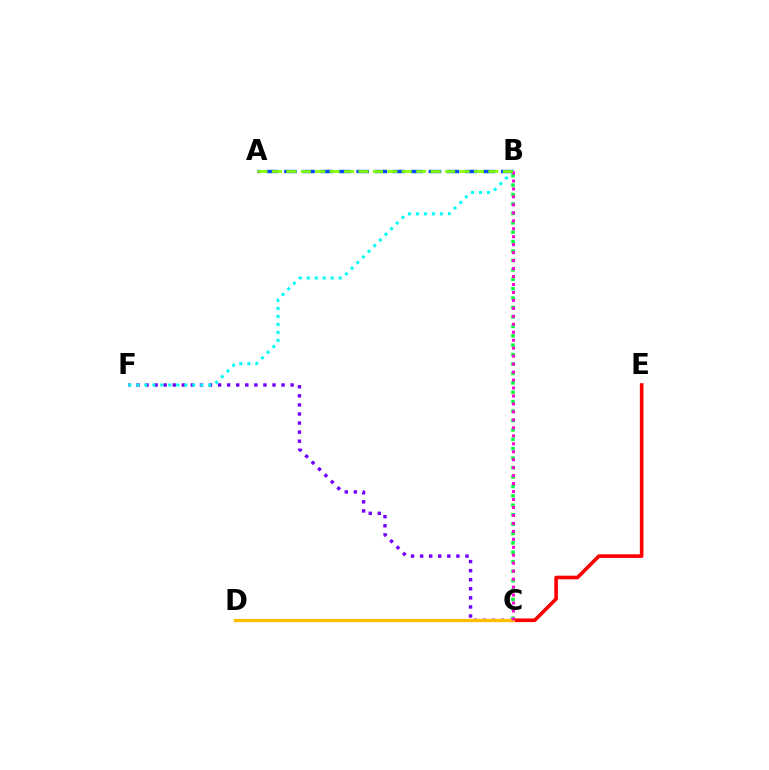{('C', 'E'): [{'color': '#ff0000', 'line_style': 'solid', 'thickness': 2.62}], ('B', 'C'): [{'color': '#00ff39', 'line_style': 'dotted', 'thickness': 2.56}, {'color': '#ff00cf', 'line_style': 'dotted', 'thickness': 2.16}], ('C', 'F'): [{'color': '#7200ff', 'line_style': 'dotted', 'thickness': 2.46}], ('C', 'D'): [{'color': '#ffbd00', 'line_style': 'solid', 'thickness': 2.37}], ('B', 'F'): [{'color': '#00fff6', 'line_style': 'dotted', 'thickness': 2.17}], ('A', 'B'): [{'color': '#004bff', 'line_style': 'dashed', 'thickness': 2.45}, {'color': '#84ff00', 'line_style': 'dashed', 'thickness': 1.96}]}